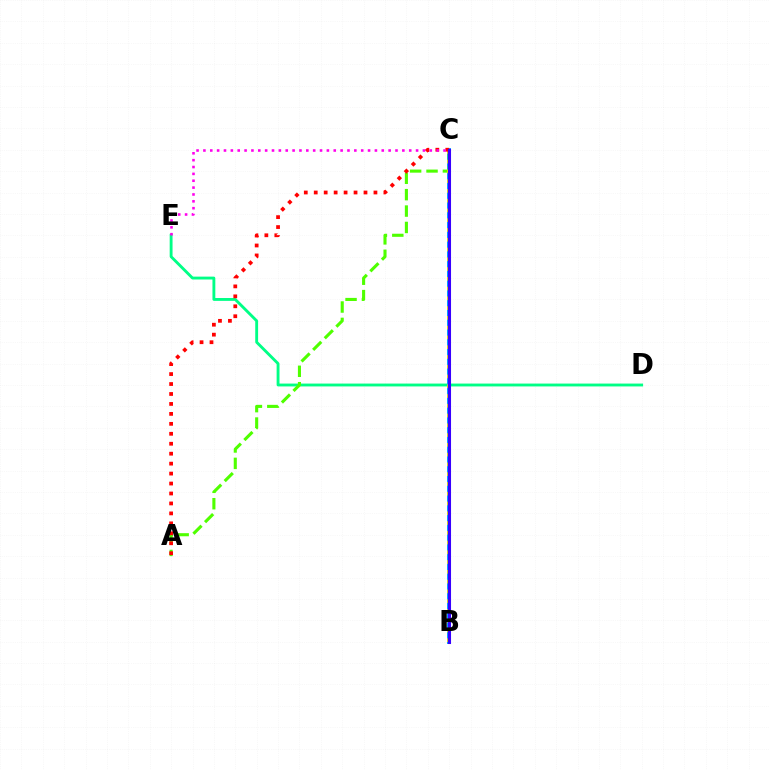{('D', 'E'): [{'color': '#00ff86', 'line_style': 'solid', 'thickness': 2.06}], ('B', 'C'): [{'color': '#009eff', 'line_style': 'solid', 'thickness': 2.81}, {'color': '#ffd500', 'line_style': 'dotted', 'thickness': 2.65}, {'color': '#3700ff', 'line_style': 'solid', 'thickness': 2.2}], ('A', 'C'): [{'color': '#4fff00', 'line_style': 'dashed', 'thickness': 2.23}, {'color': '#ff0000', 'line_style': 'dotted', 'thickness': 2.7}], ('C', 'E'): [{'color': '#ff00ed', 'line_style': 'dotted', 'thickness': 1.86}]}